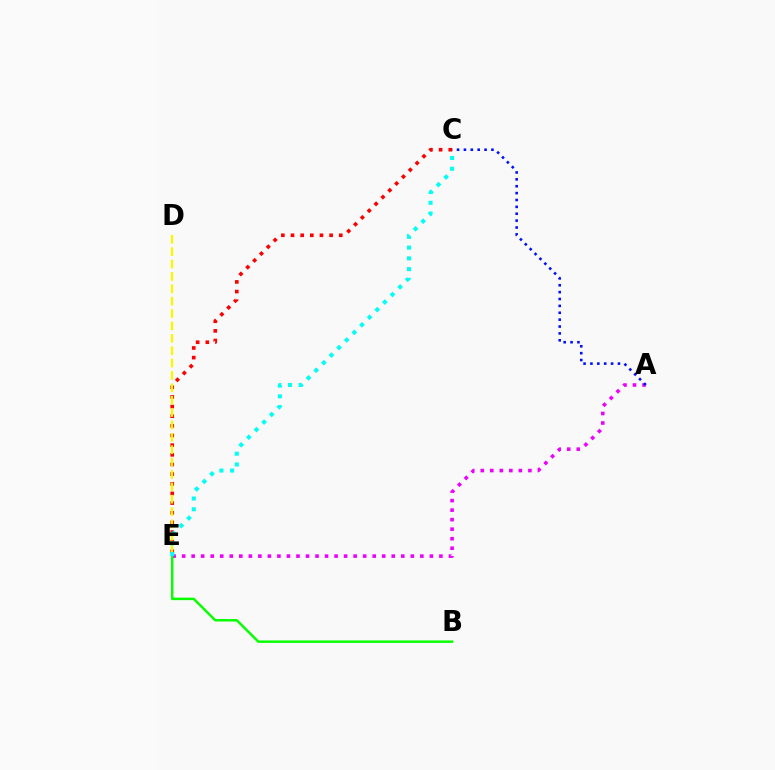{('A', 'E'): [{'color': '#ee00ff', 'line_style': 'dotted', 'thickness': 2.59}], ('C', 'E'): [{'color': '#ff0000', 'line_style': 'dotted', 'thickness': 2.62}, {'color': '#00fff6', 'line_style': 'dotted', 'thickness': 2.92}], ('A', 'C'): [{'color': '#0010ff', 'line_style': 'dotted', 'thickness': 1.87}], ('D', 'E'): [{'color': '#fcf500', 'line_style': 'dashed', 'thickness': 1.68}], ('B', 'E'): [{'color': '#08ff00', 'line_style': 'solid', 'thickness': 1.78}]}